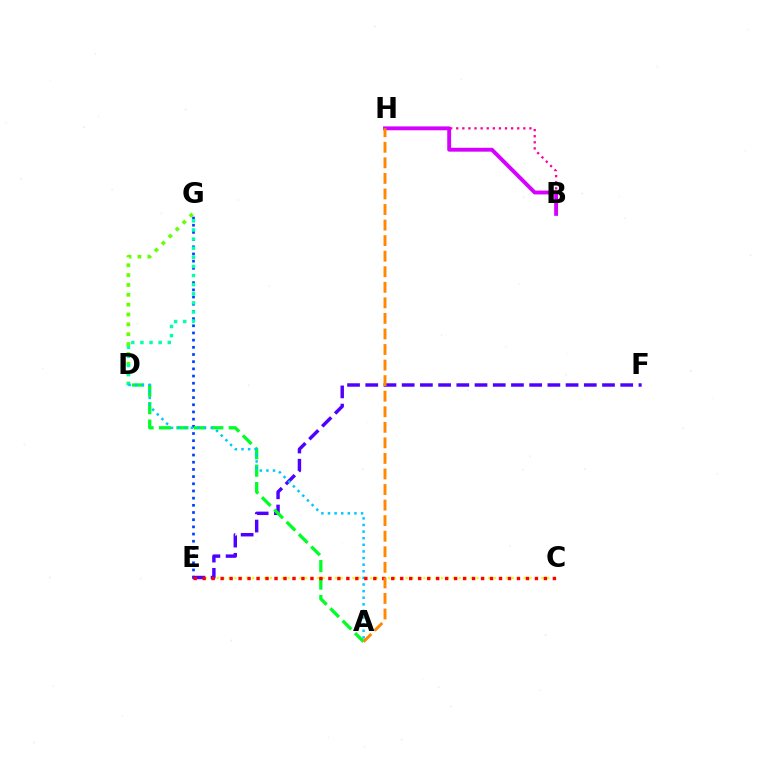{('C', 'E'): [{'color': '#eeff00', 'line_style': 'dotted', 'thickness': 1.6}, {'color': '#ff0000', 'line_style': 'dotted', 'thickness': 2.44}], ('E', 'G'): [{'color': '#003fff', 'line_style': 'dotted', 'thickness': 1.95}], ('B', 'H'): [{'color': '#ff00a0', 'line_style': 'dotted', 'thickness': 1.66}, {'color': '#d600ff', 'line_style': 'solid', 'thickness': 2.79}], ('D', 'G'): [{'color': '#66ff00', 'line_style': 'dotted', 'thickness': 2.68}, {'color': '#00ffaf', 'line_style': 'dotted', 'thickness': 2.48}], ('E', 'F'): [{'color': '#4f00ff', 'line_style': 'dashed', 'thickness': 2.47}], ('A', 'D'): [{'color': '#00ff27', 'line_style': 'dashed', 'thickness': 2.37}, {'color': '#00c7ff', 'line_style': 'dotted', 'thickness': 1.8}], ('A', 'H'): [{'color': '#ff8800', 'line_style': 'dashed', 'thickness': 2.11}]}